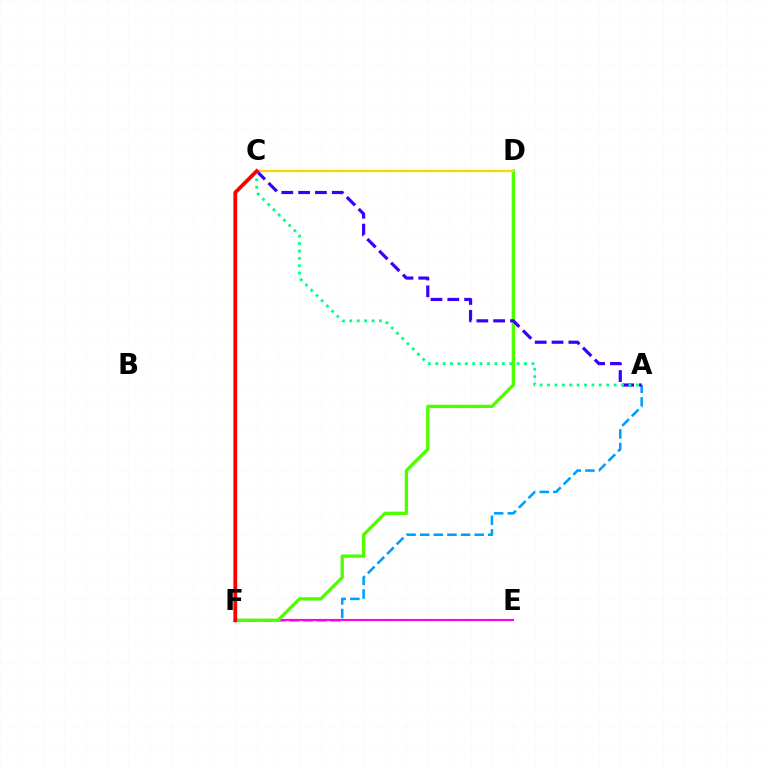{('A', 'F'): [{'color': '#009eff', 'line_style': 'dashed', 'thickness': 1.85}], ('E', 'F'): [{'color': '#ff00ed', 'line_style': 'solid', 'thickness': 1.53}], ('D', 'F'): [{'color': '#4fff00', 'line_style': 'solid', 'thickness': 2.4}], ('C', 'D'): [{'color': '#ffd500', 'line_style': 'solid', 'thickness': 1.68}], ('A', 'C'): [{'color': '#3700ff', 'line_style': 'dashed', 'thickness': 2.28}, {'color': '#00ff86', 'line_style': 'dotted', 'thickness': 2.01}], ('C', 'F'): [{'color': '#ff0000', 'line_style': 'solid', 'thickness': 2.74}]}